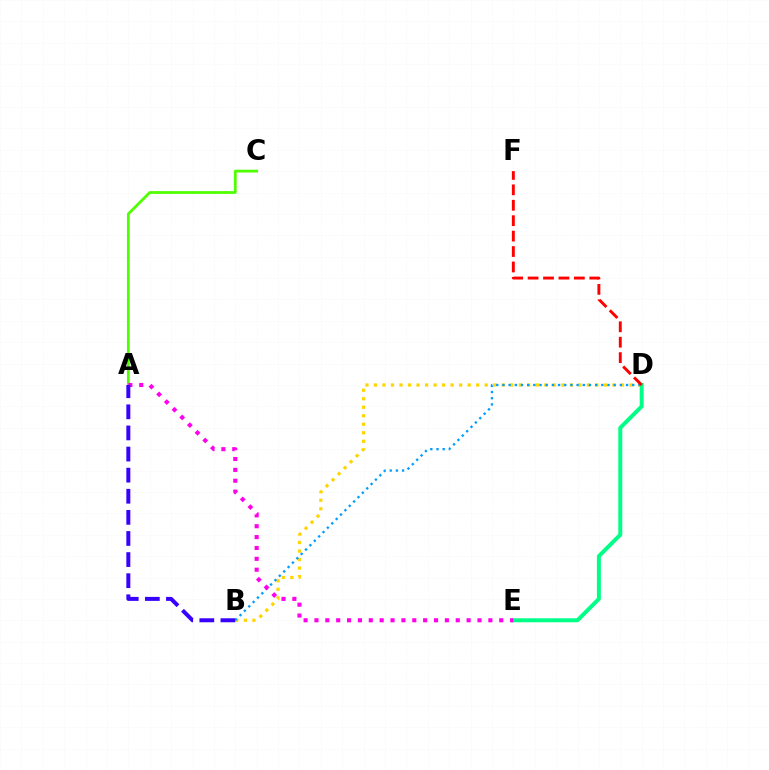{('B', 'D'): [{'color': '#ffd500', 'line_style': 'dotted', 'thickness': 2.31}, {'color': '#009eff', 'line_style': 'dotted', 'thickness': 1.68}], ('A', 'C'): [{'color': '#4fff00', 'line_style': 'solid', 'thickness': 2.0}], ('D', 'E'): [{'color': '#00ff86', 'line_style': 'solid', 'thickness': 2.86}], ('D', 'F'): [{'color': '#ff0000', 'line_style': 'dashed', 'thickness': 2.1}], ('A', 'E'): [{'color': '#ff00ed', 'line_style': 'dotted', 'thickness': 2.95}], ('A', 'B'): [{'color': '#3700ff', 'line_style': 'dashed', 'thickness': 2.87}]}